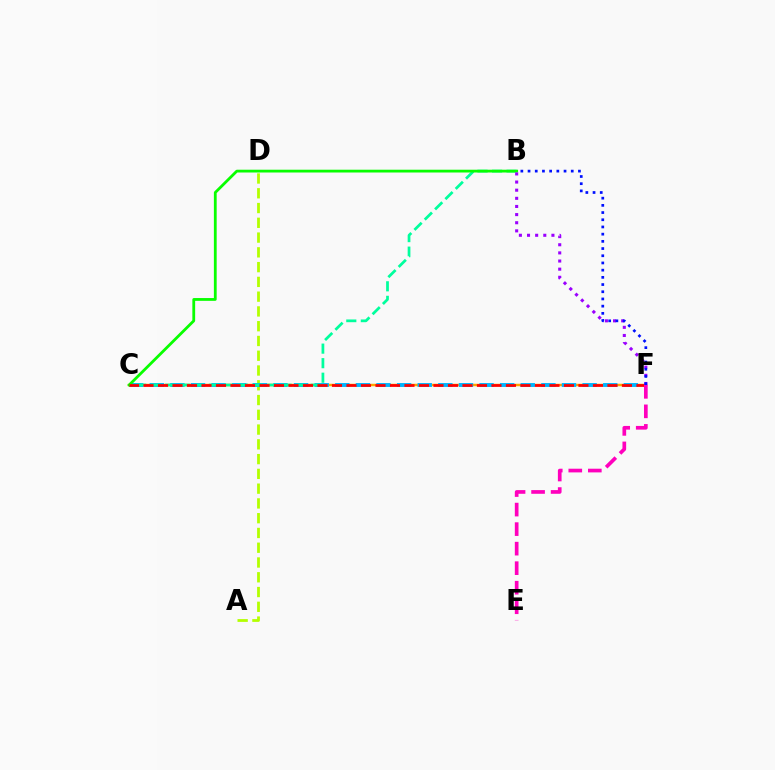{('C', 'F'): [{'color': '#ffa500', 'line_style': 'solid', 'thickness': 1.78}, {'color': '#00b5ff', 'line_style': 'dashed', 'thickness': 2.8}, {'color': '#ff0000', 'line_style': 'dashed', 'thickness': 1.97}], ('A', 'D'): [{'color': '#b3ff00', 'line_style': 'dashed', 'thickness': 2.01}], ('B', 'C'): [{'color': '#00ff9d', 'line_style': 'dashed', 'thickness': 1.98}, {'color': '#08ff00', 'line_style': 'solid', 'thickness': 2.01}], ('B', 'F'): [{'color': '#9b00ff', 'line_style': 'dotted', 'thickness': 2.21}, {'color': '#0010ff', 'line_style': 'dotted', 'thickness': 1.96}], ('E', 'F'): [{'color': '#ff00bd', 'line_style': 'dashed', 'thickness': 2.65}]}